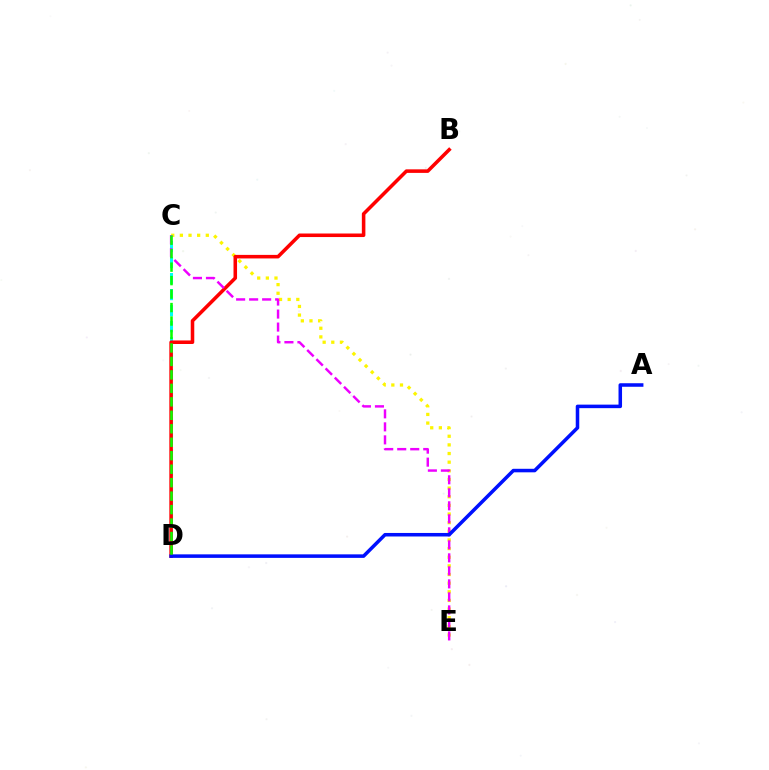{('C', 'E'): [{'color': '#fcf500', 'line_style': 'dotted', 'thickness': 2.35}, {'color': '#ee00ff', 'line_style': 'dashed', 'thickness': 1.77}], ('C', 'D'): [{'color': '#00fff6', 'line_style': 'dashed', 'thickness': 2.18}, {'color': '#08ff00', 'line_style': 'dashed', 'thickness': 1.83}], ('B', 'D'): [{'color': '#ff0000', 'line_style': 'solid', 'thickness': 2.56}], ('A', 'D'): [{'color': '#0010ff', 'line_style': 'solid', 'thickness': 2.54}]}